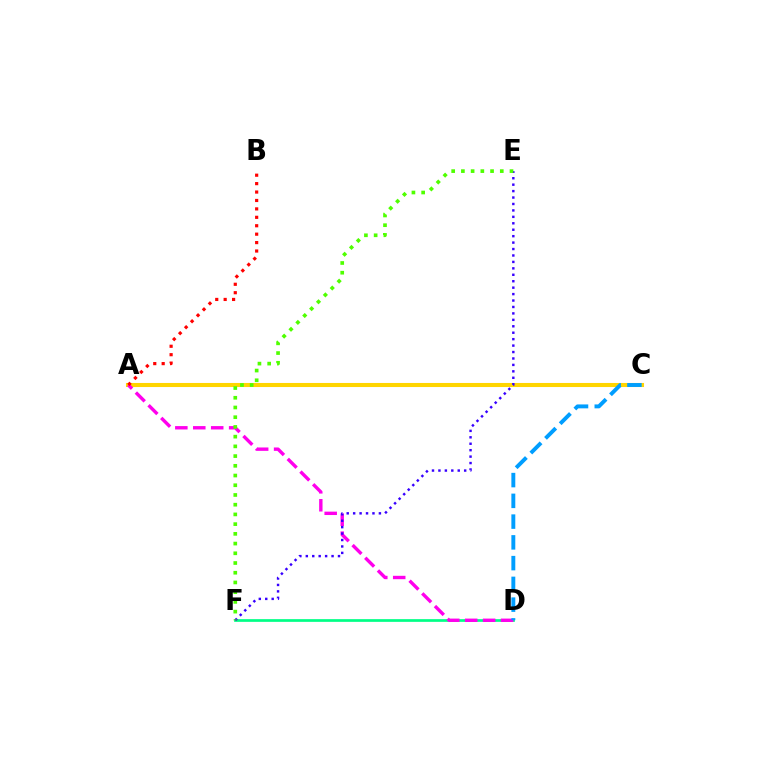{('D', 'F'): [{'color': '#00ff86', 'line_style': 'solid', 'thickness': 1.95}], ('A', 'C'): [{'color': '#ffd500', 'line_style': 'solid', 'thickness': 2.93}], ('A', 'D'): [{'color': '#ff00ed', 'line_style': 'dashed', 'thickness': 2.44}], ('C', 'D'): [{'color': '#009eff', 'line_style': 'dashed', 'thickness': 2.82}], ('E', 'F'): [{'color': '#3700ff', 'line_style': 'dotted', 'thickness': 1.75}, {'color': '#4fff00', 'line_style': 'dotted', 'thickness': 2.64}], ('A', 'B'): [{'color': '#ff0000', 'line_style': 'dotted', 'thickness': 2.29}]}